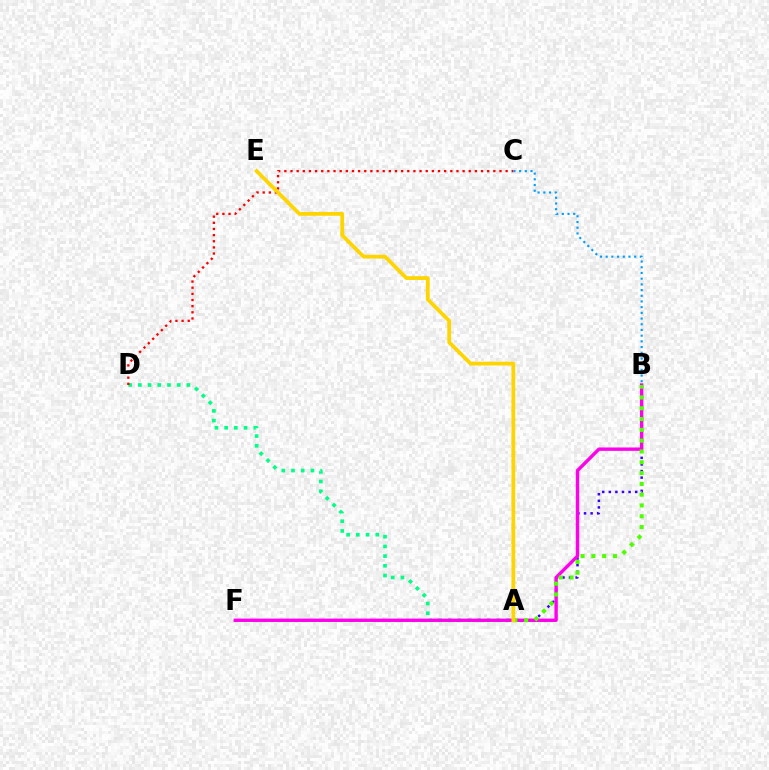{('A', 'D'): [{'color': '#00ff86', 'line_style': 'dotted', 'thickness': 2.64}], ('C', 'D'): [{'color': '#ff0000', 'line_style': 'dotted', 'thickness': 1.67}], ('A', 'B'): [{'color': '#3700ff', 'line_style': 'dotted', 'thickness': 1.79}, {'color': '#4fff00', 'line_style': 'dotted', 'thickness': 2.93}], ('B', 'F'): [{'color': '#ff00ed', 'line_style': 'solid', 'thickness': 2.43}], ('B', 'C'): [{'color': '#009eff', 'line_style': 'dotted', 'thickness': 1.55}], ('A', 'E'): [{'color': '#ffd500', 'line_style': 'solid', 'thickness': 2.71}]}